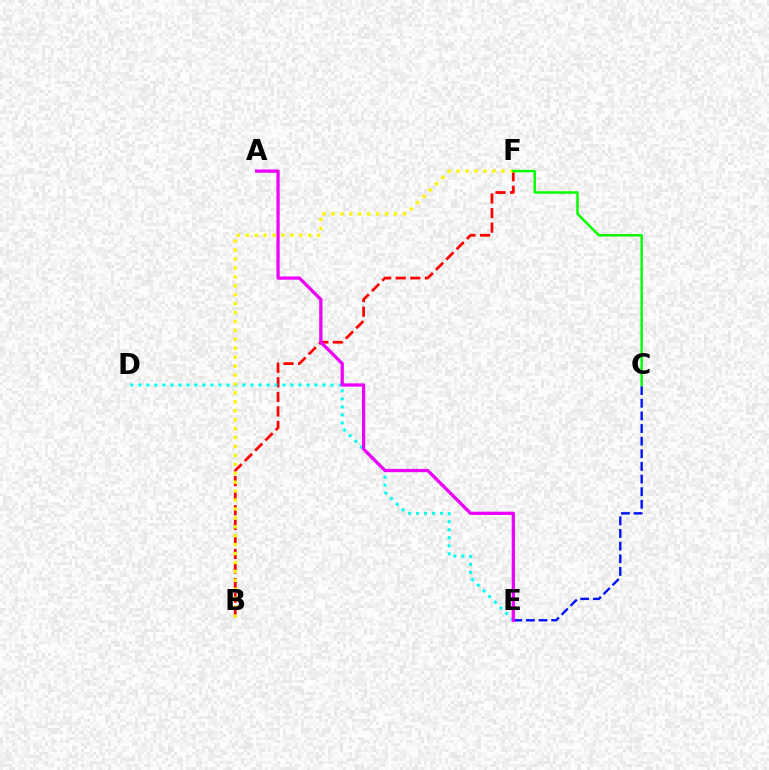{('B', 'F'): [{'color': '#ff0000', 'line_style': 'dashed', 'thickness': 1.98}, {'color': '#fcf500', 'line_style': 'dotted', 'thickness': 2.43}], ('D', 'E'): [{'color': '#00fff6', 'line_style': 'dotted', 'thickness': 2.18}], ('C', 'E'): [{'color': '#0010ff', 'line_style': 'dashed', 'thickness': 1.72}], ('C', 'F'): [{'color': '#08ff00', 'line_style': 'solid', 'thickness': 1.79}], ('A', 'E'): [{'color': '#ee00ff', 'line_style': 'solid', 'thickness': 2.36}]}